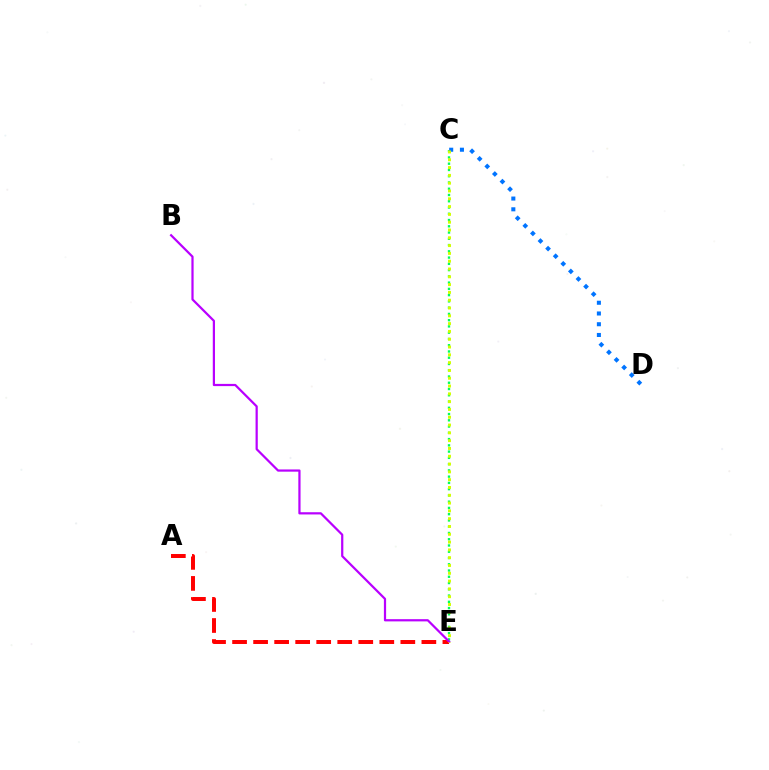{('C', 'E'): [{'color': '#00ff5c', 'line_style': 'dotted', 'thickness': 1.7}, {'color': '#d1ff00', 'line_style': 'dotted', 'thickness': 2.12}], ('C', 'D'): [{'color': '#0074ff', 'line_style': 'dotted', 'thickness': 2.92}], ('A', 'E'): [{'color': '#ff0000', 'line_style': 'dashed', 'thickness': 2.86}], ('B', 'E'): [{'color': '#b900ff', 'line_style': 'solid', 'thickness': 1.6}]}